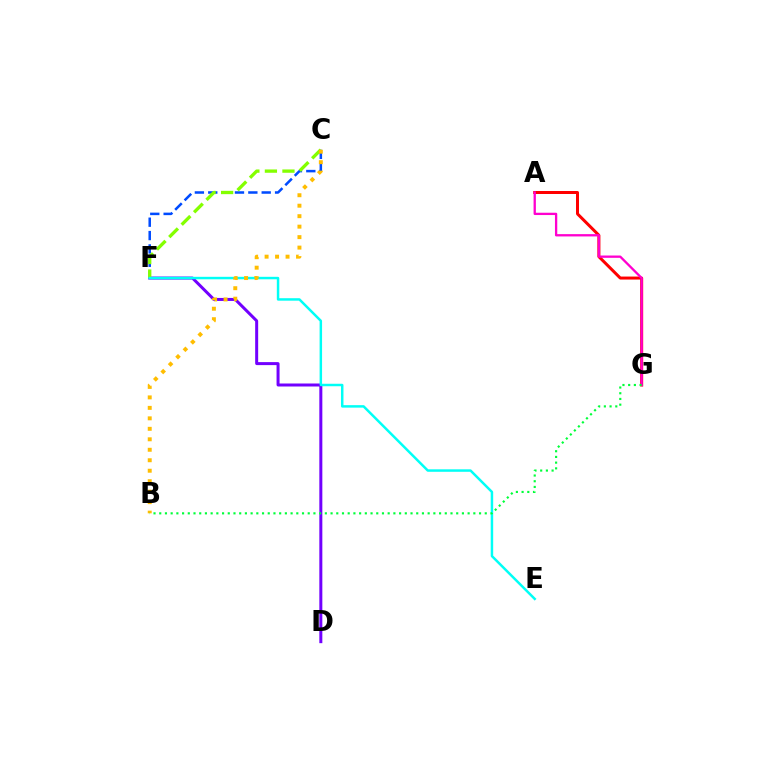{('D', 'F'): [{'color': '#7200ff', 'line_style': 'solid', 'thickness': 2.16}], ('C', 'F'): [{'color': '#004bff', 'line_style': 'dashed', 'thickness': 1.82}, {'color': '#84ff00', 'line_style': 'dashed', 'thickness': 2.38}], ('A', 'G'): [{'color': '#ff0000', 'line_style': 'solid', 'thickness': 2.16}, {'color': '#ff00cf', 'line_style': 'solid', 'thickness': 1.66}], ('E', 'F'): [{'color': '#00fff6', 'line_style': 'solid', 'thickness': 1.78}], ('B', 'C'): [{'color': '#ffbd00', 'line_style': 'dotted', 'thickness': 2.85}], ('B', 'G'): [{'color': '#00ff39', 'line_style': 'dotted', 'thickness': 1.55}]}